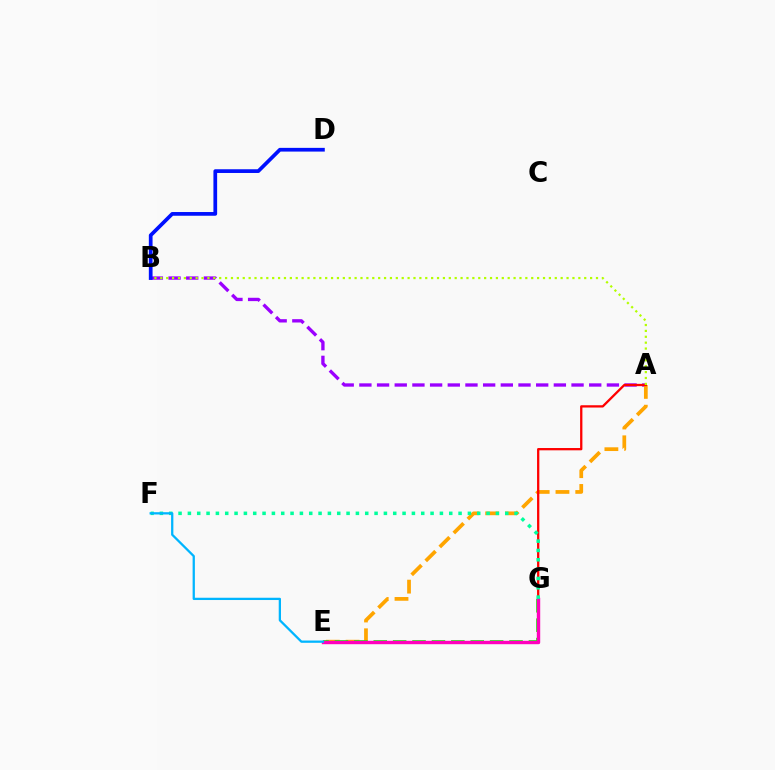{('A', 'B'): [{'color': '#9b00ff', 'line_style': 'dashed', 'thickness': 2.4}, {'color': '#b3ff00', 'line_style': 'dotted', 'thickness': 1.6}], ('A', 'E'): [{'color': '#ffa500', 'line_style': 'dashed', 'thickness': 2.69}], ('E', 'G'): [{'color': '#08ff00', 'line_style': 'dashed', 'thickness': 2.64}, {'color': '#ff00bd', 'line_style': 'solid', 'thickness': 2.46}], ('A', 'G'): [{'color': '#ff0000', 'line_style': 'solid', 'thickness': 1.65}], ('B', 'D'): [{'color': '#0010ff', 'line_style': 'solid', 'thickness': 2.68}], ('F', 'G'): [{'color': '#00ff9d', 'line_style': 'dotted', 'thickness': 2.54}], ('E', 'F'): [{'color': '#00b5ff', 'line_style': 'solid', 'thickness': 1.64}]}